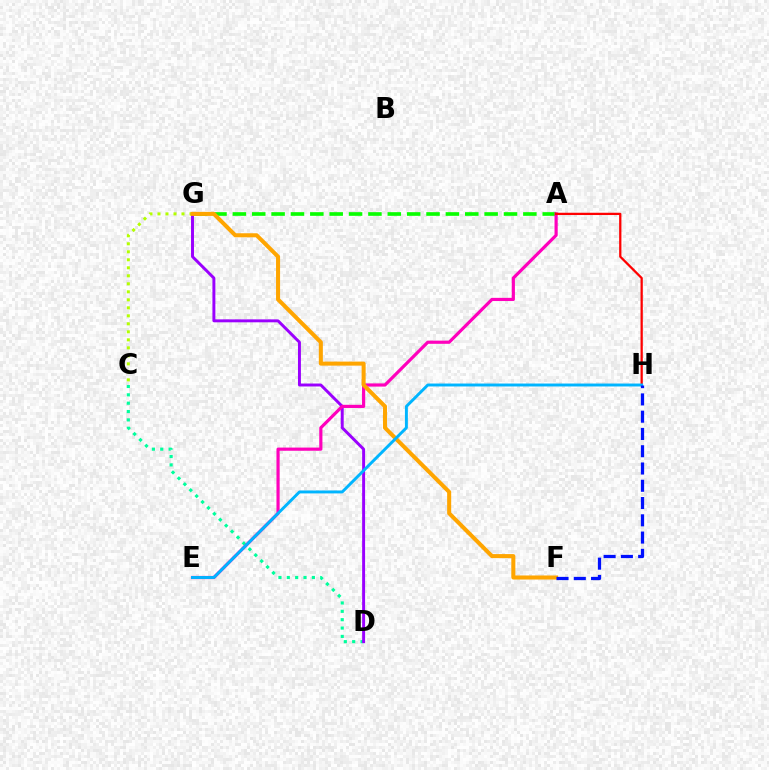{('C', 'D'): [{'color': '#00ff9d', 'line_style': 'dotted', 'thickness': 2.27}], ('C', 'G'): [{'color': '#b3ff00', 'line_style': 'dotted', 'thickness': 2.17}], ('A', 'G'): [{'color': '#08ff00', 'line_style': 'dashed', 'thickness': 2.63}], ('D', 'G'): [{'color': '#9b00ff', 'line_style': 'solid', 'thickness': 2.12}], ('A', 'E'): [{'color': '#ff00bd', 'line_style': 'solid', 'thickness': 2.29}], ('A', 'H'): [{'color': '#ff0000', 'line_style': 'solid', 'thickness': 1.63}], ('F', 'G'): [{'color': '#ffa500', 'line_style': 'solid', 'thickness': 2.91}], ('E', 'H'): [{'color': '#00b5ff', 'line_style': 'solid', 'thickness': 2.11}], ('F', 'H'): [{'color': '#0010ff', 'line_style': 'dashed', 'thickness': 2.35}]}